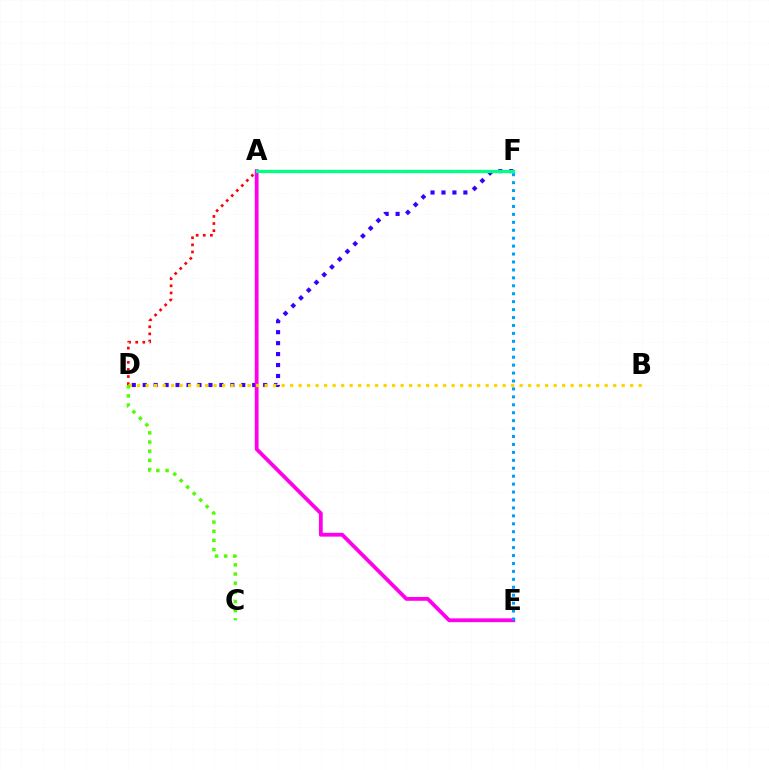{('D', 'F'): [{'color': '#3700ff', 'line_style': 'dotted', 'thickness': 2.97}], ('A', 'E'): [{'color': '#ff00ed', 'line_style': 'solid', 'thickness': 2.73}], ('A', 'D'): [{'color': '#ff0000', 'line_style': 'dotted', 'thickness': 1.93}], ('B', 'D'): [{'color': '#ffd500', 'line_style': 'dotted', 'thickness': 2.31}], ('A', 'F'): [{'color': '#00ff86', 'line_style': 'solid', 'thickness': 2.36}], ('C', 'D'): [{'color': '#4fff00', 'line_style': 'dotted', 'thickness': 2.49}], ('E', 'F'): [{'color': '#009eff', 'line_style': 'dotted', 'thickness': 2.16}]}